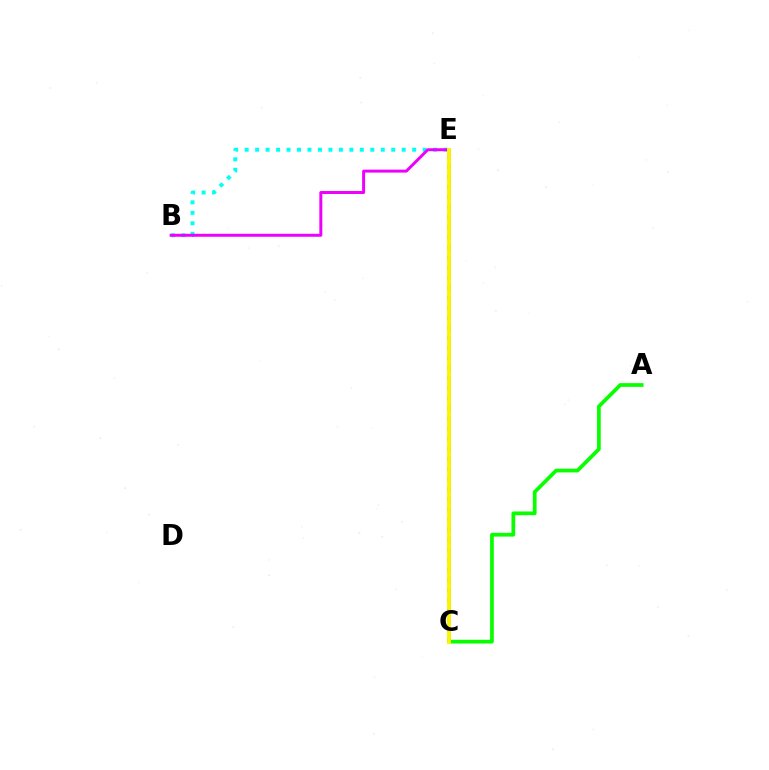{('A', 'C'): [{'color': '#08ff00', 'line_style': 'solid', 'thickness': 2.68}], ('B', 'E'): [{'color': '#00fff6', 'line_style': 'dotted', 'thickness': 2.84}, {'color': '#ee00ff', 'line_style': 'solid', 'thickness': 2.14}], ('C', 'E'): [{'color': '#0010ff', 'line_style': 'dotted', 'thickness': 2.74}, {'color': '#ff0000', 'line_style': 'dashed', 'thickness': 1.8}, {'color': '#fcf500', 'line_style': 'solid', 'thickness': 2.8}]}